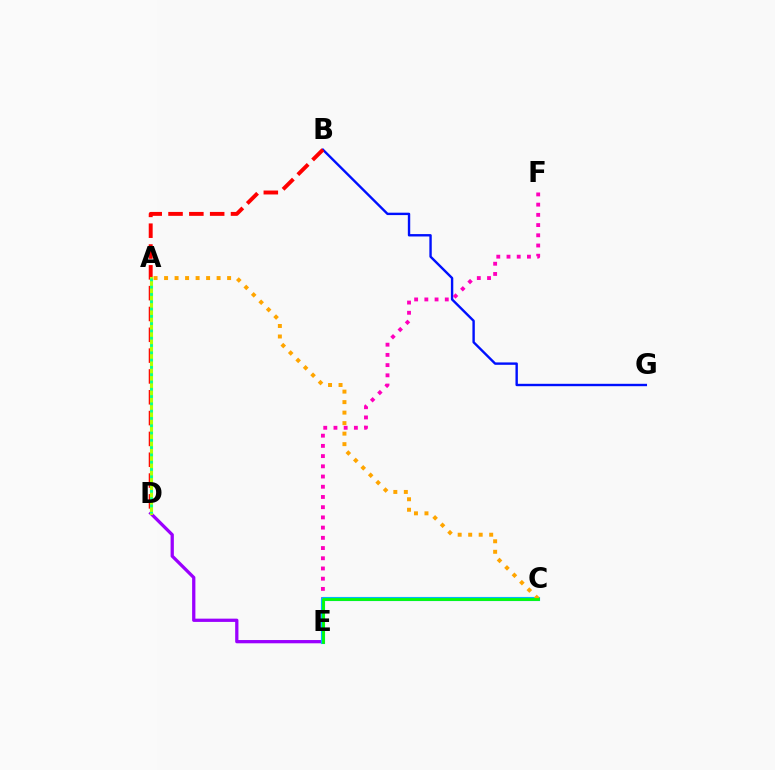{('D', 'E'): [{'color': '#9b00ff', 'line_style': 'solid', 'thickness': 2.35}], ('B', 'G'): [{'color': '#0010ff', 'line_style': 'solid', 'thickness': 1.72}], ('E', 'F'): [{'color': '#ff00bd', 'line_style': 'dotted', 'thickness': 2.78}], ('C', 'E'): [{'color': '#00b5ff', 'line_style': 'solid', 'thickness': 2.97}, {'color': '#08ff00', 'line_style': 'solid', 'thickness': 1.97}], ('B', 'D'): [{'color': '#ff0000', 'line_style': 'dashed', 'thickness': 2.83}], ('A', 'D'): [{'color': '#b3ff00', 'line_style': 'solid', 'thickness': 2.24}, {'color': '#00ff9d', 'line_style': 'dotted', 'thickness': 1.98}], ('A', 'C'): [{'color': '#ffa500', 'line_style': 'dotted', 'thickness': 2.85}]}